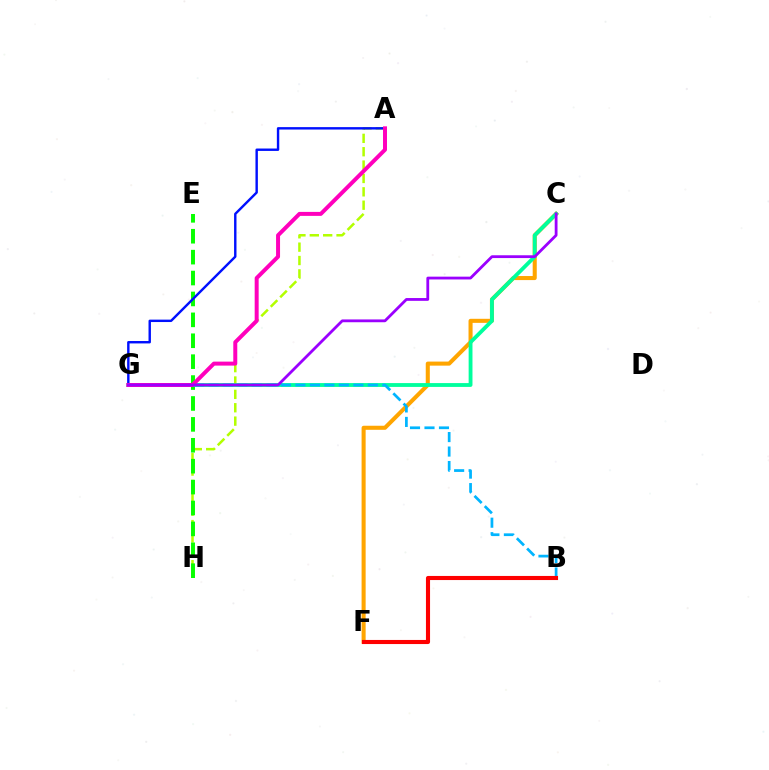{('A', 'H'): [{'color': '#b3ff00', 'line_style': 'dashed', 'thickness': 1.82}], ('E', 'H'): [{'color': '#08ff00', 'line_style': 'dashed', 'thickness': 2.84}], ('C', 'F'): [{'color': '#ffa500', 'line_style': 'solid', 'thickness': 2.92}], ('C', 'G'): [{'color': '#00ff9d', 'line_style': 'solid', 'thickness': 2.76}, {'color': '#9b00ff', 'line_style': 'solid', 'thickness': 2.02}], ('B', 'G'): [{'color': '#00b5ff', 'line_style': 'dashed', 'thickness': 1.97}], ('A', 'G'): [{'color': '#0010ff', 'line_style': 'solid', 'thickness': 1.74}, {'color': '#ff00bd', 'line_style': 'solid', 'thickness': 2.87}], ('B', 'F'): [{'color': '#ff0000', 'line_style': 'solid', 'thickness': 2.95}]}